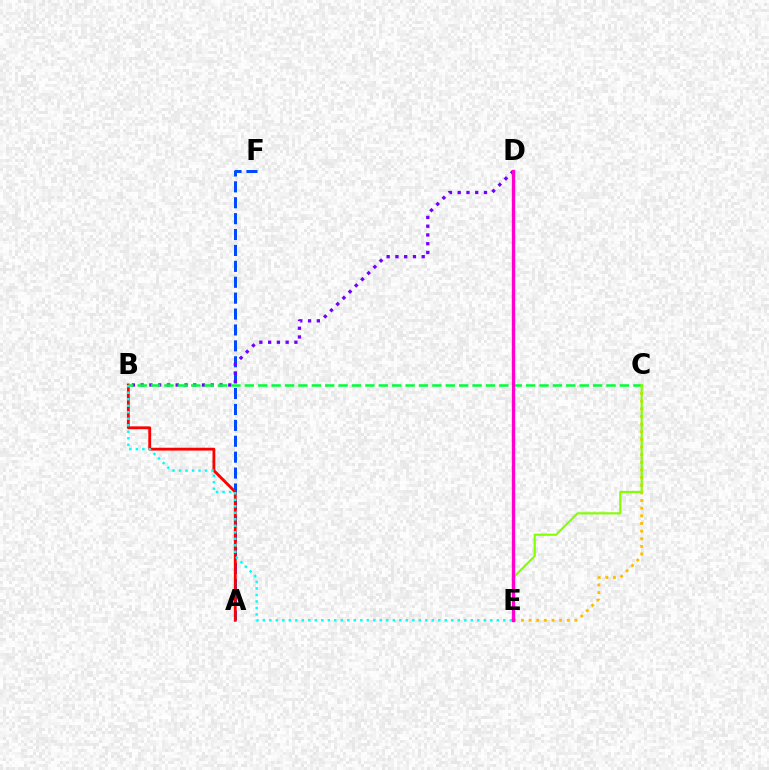{('A', 'F'): [{'color': '#004bff', 'line_style': 'dashed', 'thickness': 2.16}], ('A', 'B'): [{'color': '#ff0000', 'line_style': 'solid', 'thickness': 2.05}], ('B', 'D'): [{'color': '#7200ff', 'line_style': 'dotted', 'thickness': 2.38}], ('C', 'E'): [{'color': '#ffbd00', 'line_style': 'dotted', 'thickness': 2.08}, {'color': '#84ff00', 'line_style': 'solid', 'thickness': 1.55}], ('B', 'C'): [{'color': '#00ff39', 'line_style': 'dashed', 'thickness': 1.82}], ('B', 'E'): [{'color': '#00fff6', 'line_style': 'dotted', 'thickness': 1.77}], ('D', 'E'): [{'color': '#ff00cf', 'line_style': 'solid', 'thickness': 2.4}]}